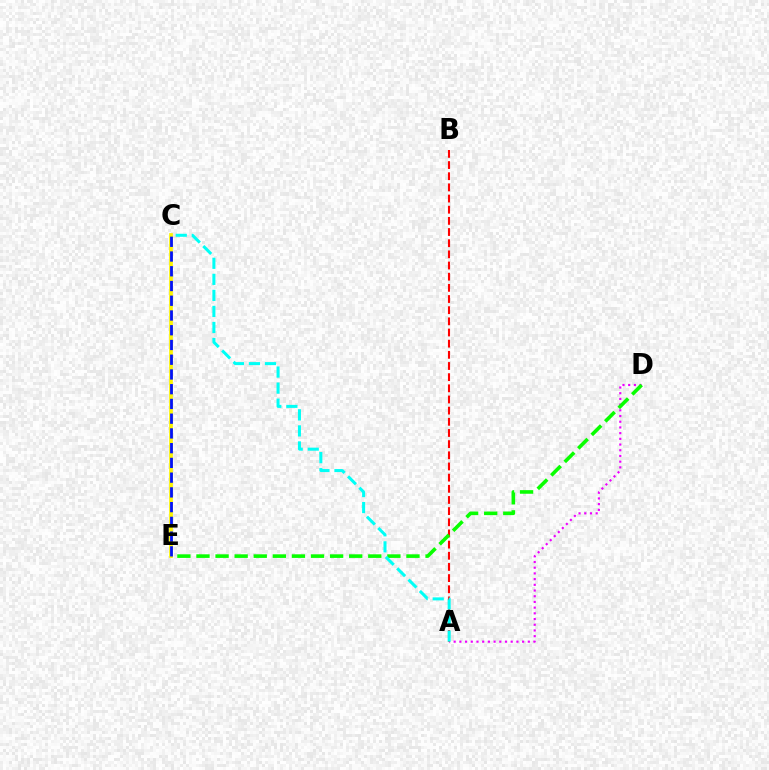{('A', 'D'): [{'color': '#ee00ff', 'line_style': 'dotted', 'thickness': 1.55}], ('A', 'B'): [{'color': '#ff0000', 'line_style': 'dashed', 'thickness': 1.52}], ('D', 'E'): [{'color': '#08ff00', 'line_style': 'dashed', 'thickness': 2.59}], ('C', 'E'): [{'color': '#fcf500', 'line_style': 'solid', 'thickness': 2.68}, {'color': '#0010ff', 'line_style': 'dashed', 'thickness': 2.0}], ('A', 'C'): [{'color': '#00fff6', 'line_style': 'dashed', 'thickness': 2.18}]}